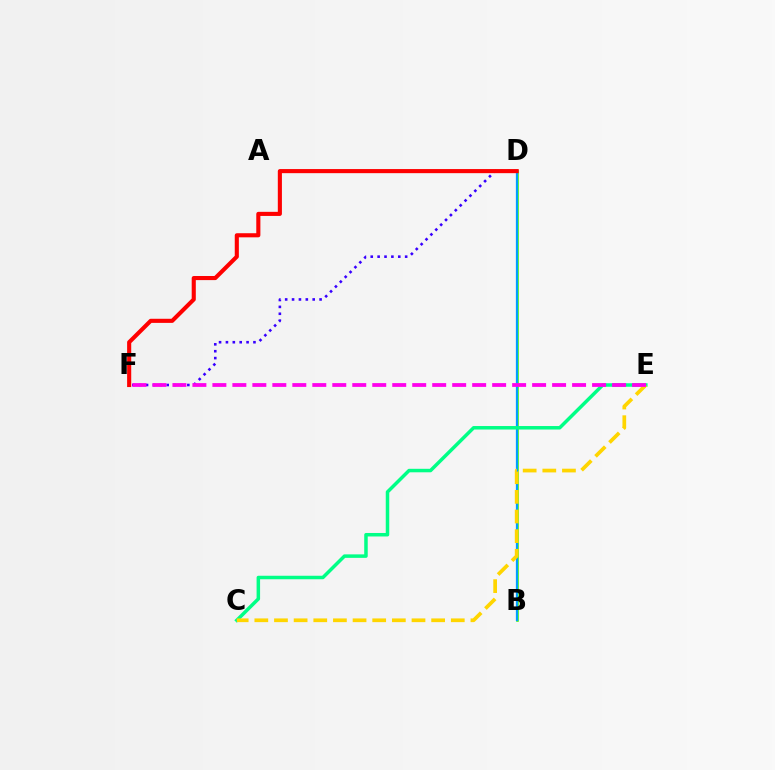{('D', 'F'): [{'color': '#3700ff', 'line_style': 'dotted', 'thickness': 1.87}, {'color': '#ff0000', 'line_style': 'solid', 'thickness': 2.95}], ('B', 'D'): [{'color': '#4fff00', 'line_style': 'solid', 'thickness': 1.87}, {'color': '#009eff', 'line_style': 'solid', 'thickness': 1.63}], ('C', 'E'): [{'color': '#00ff86', 'line_style': 'solid', 'thickness': 2.51}, {'color': '#ffd500', 'line_style': 'dashed', 'thickness': 2.67}], ('E', 'F'): [{'color': '#ff00ed', 'line_style': 'dashed', 'thickness': 2.71}]}